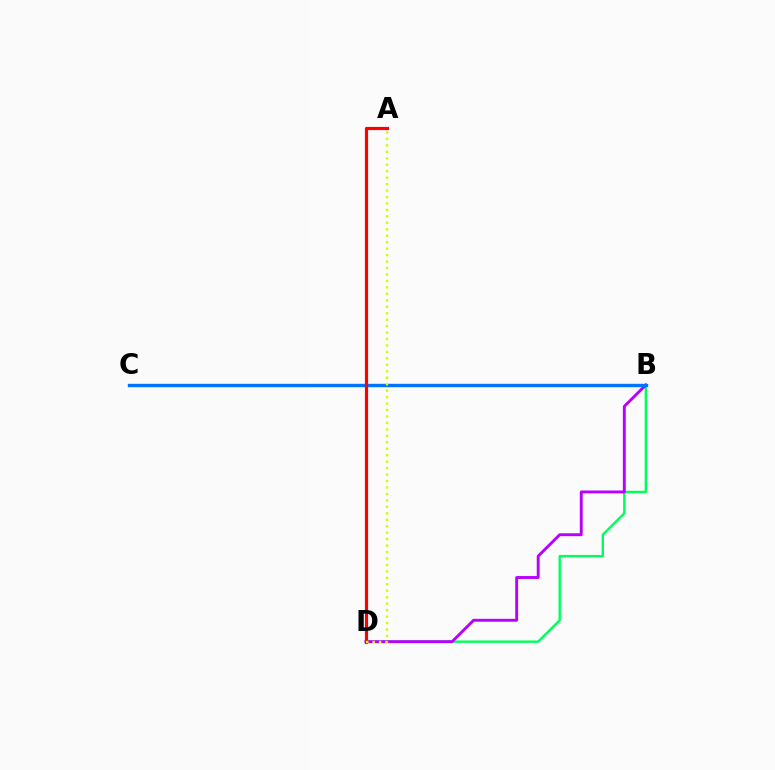{('B', 'D'): [{'color': '#00ff5c', 'line_style': 'solid', 'thickness': 1.73}, {'color': '#b900ff', 'line_style': 'solid', 'thickness': 2.09}], ('B', 'C'): [{'color': '#0074ff', 'line_style': 'solid', 'thickness': 2.44}], ('A', 'D'): [{'color': '#ff0000', 'line_style': 'solid', 'thickness': 2.29}, {'color': '#d1ff00', 'line_style': 'dotted', 'thickness': 1.75}]}